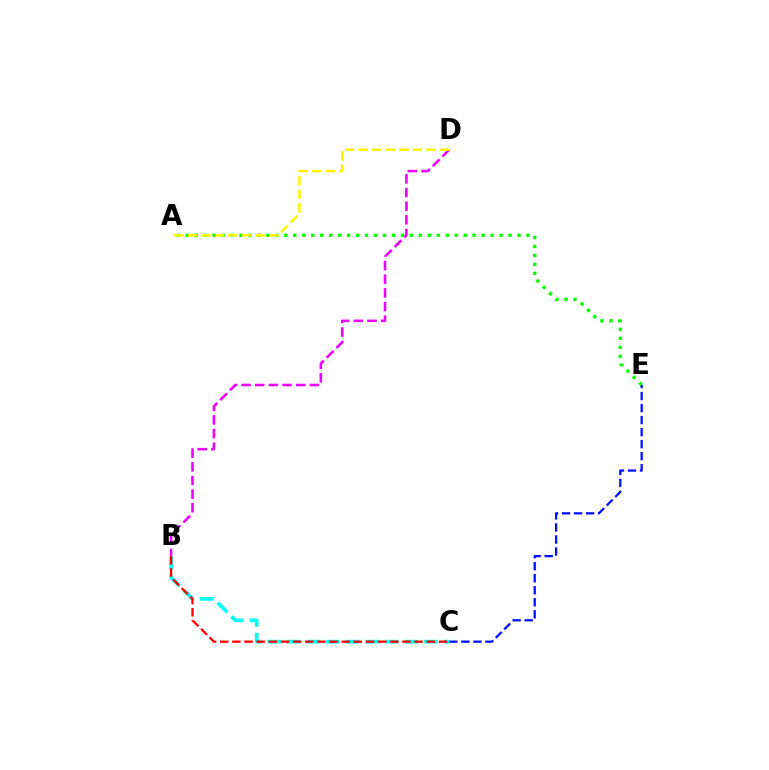{('B', 'C'): [{'color': '#00fff6', 'line_style': 'dashed', 'thickness': 2.66}, {'color': '#ff0000', 'line_style': 'dashed', 'thickness': 1.65}], ('A', 'E'): [{'color': '#08ff00', 'line_style': 'dotted', 'thickness': 2.44}], ('B', 'D'): [{'color': '#ee00ff', 'line_style': 'dashed', 'thickness': 1.85}], ('C', 'E'): [{'color': '#0010ff', 'line_style': 'dashed', 'thickness': 1.63}], ('A', 'D'): [{'color': '#fcf500', 'line_style': 'dashed', 'thickness': 1.84}]}